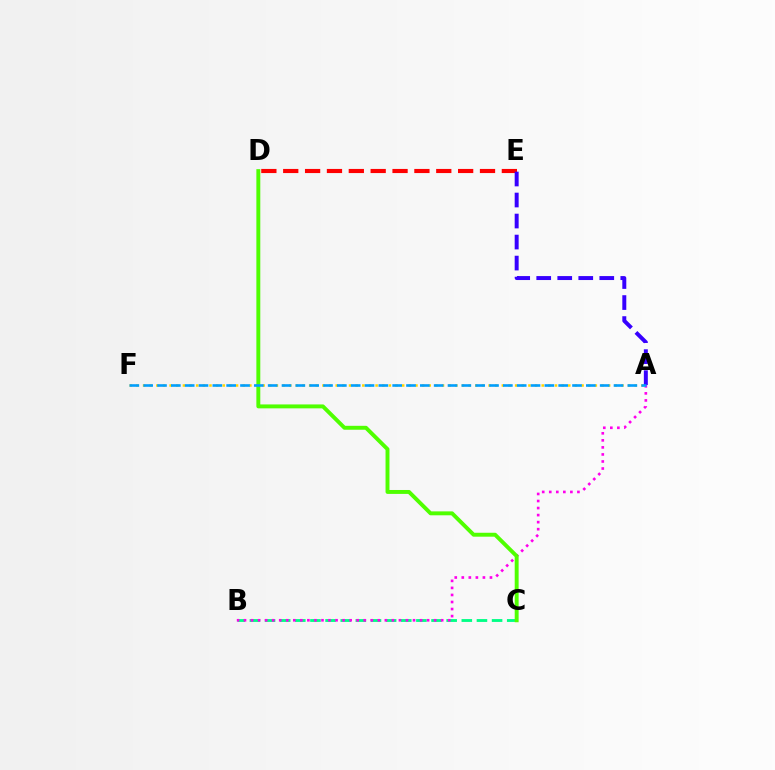{('B', 'C'): [{'color': '#00ff86', 'line_style': 'dashed', 'thickness': 2.06}], ('D', 'E'): [{'color': '#ff0000', 'line_style': 'dashed', 'thickness': 2.97}], ('A', 'B'): [{'color': '#ff00ed', 'line_style': 'dotted', 'thickness': 1.91}], ('A', 'F'): [{'color': '#ffd500', 'line_style': 'dotted', 'thickness': 1.81}, {'color': '#009eff', 'line_style': 'dashed', 'thickness': 1.88}], ('A', 'E'): [{'color': '#3700ff', 'line_style': 'dashed', 'thickness': 2.86}], ('C', 'D'): [{'color': '#4fff00', 'line_style': 'solid', 'thickness': 2.82}]}